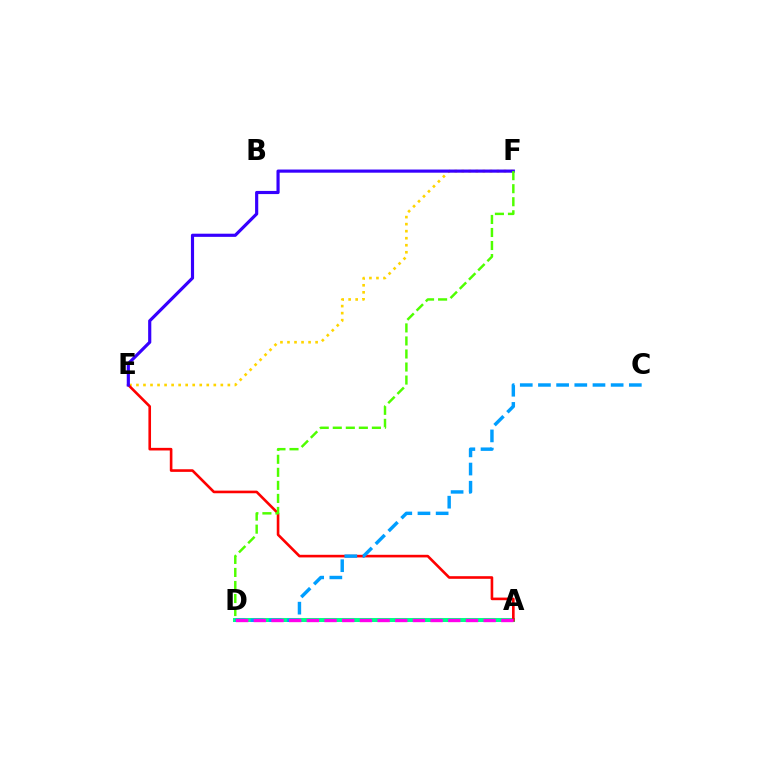{('A', 'D'): [{'color': '#00ff86', 'line_style': 'solid', 'thickness': 2.9}, {'color': '#ff00ed', 'line_style': 'dashed', 'thickness': 2.4}], ('E', 'F'): [{'color': '#ffd500', 'line_style': 'dotted', 'thickness': 1.91}, {'color': '#3700ff', 'line_style': 'solid', 'thickness': 2.27}], ('A', 'E'): [{'color': '#ff0000', 'line_style': 'solid', 'thickness': 1.89}], ('C', 'D'): [{'color': '#009eff', 'line_style': 'dashed', 'thickness': 2.47}], ('D', 'F'): [{'color': '#4fff00', 'line_style': 'dashed', 'thickness': 1.77}]}